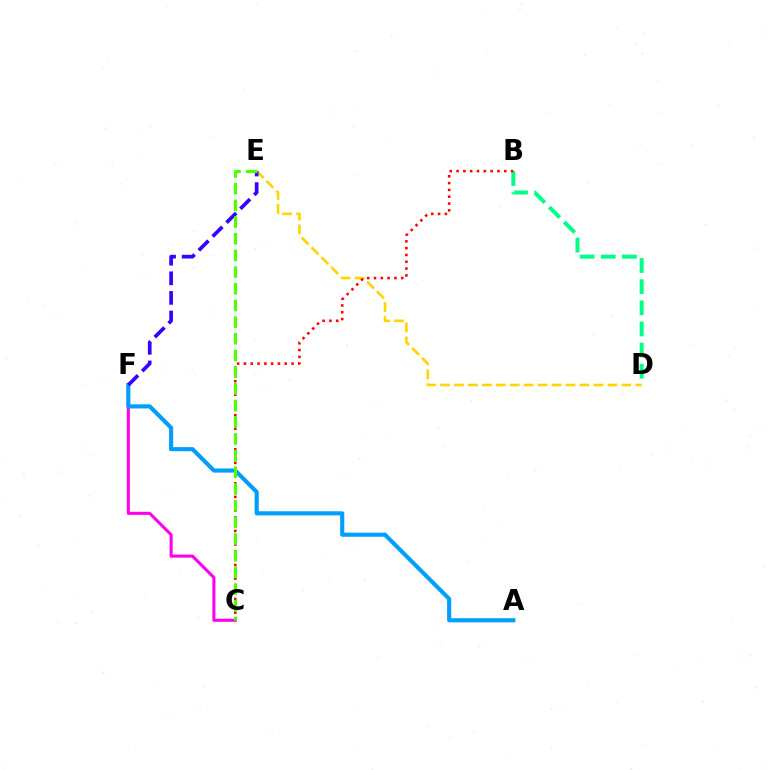{('C', 'F'): [{'color': '#ff00ed', 'line_style': 'solid', 'thickness': 2.21}], ('A', 'F'): [{'color': '#009eff', 'line_style': 'solid', 'thickness': 2.96}], ('D', 'E'): [{'color': '#ffd500', 'line_style': 'dashed', 'thickness': 1.89}], ('B', 'D'): [{'color': '#00ff86', 'line_style': 'dashed', 'thickness': 2.87}], ('B', 'C'): [{'color': '#ff0000', 'line_style': 'dotted', 'thickness': 1.85}], ('E', 'F'): [{'color': '#3700ff', 'line_style': 'dashed', 'thickness': 2.66}], ('C', 'E'): [{'color': '#4fff00', 'line_style': 'dashed', 'thickness': 2.27}]}